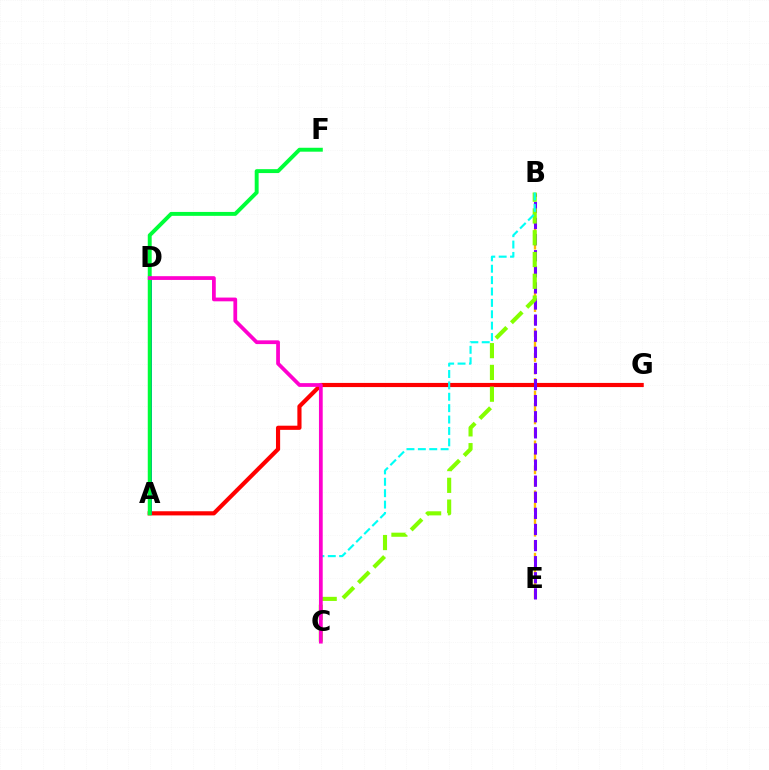{('B', 'E'): [{'color': '#ffbd00', 'line_style': 'dashed', 'thickness': 1.7}, {'color': '#7200ff', 'line_style': 'dashed', 'thickness': 2.19}], ('A', 'G'): [{'color': '#ff0000', 'line_style': 'solid', 'thickness': 2.99}], ('A', 'D'): [{'color': '#004bff', 'line_style': 'solid', 'thickness': 2.81}], ('B', 'C'): [{'color': '#84ff00', 'line_style': 'dashed', 'thickness': 2.96}, {'color': '#00fff6', 'line_style': 'dashed', 'thickness': 1.55}], ('A', 'F'): [{'color': '#00ff39', 'line_style': 'solid', 'thickness': 2.82}], ('C', 'D'): [{'color': '#ff00cf', 'line_style': 'solid', 'thickness': 2.7}]}